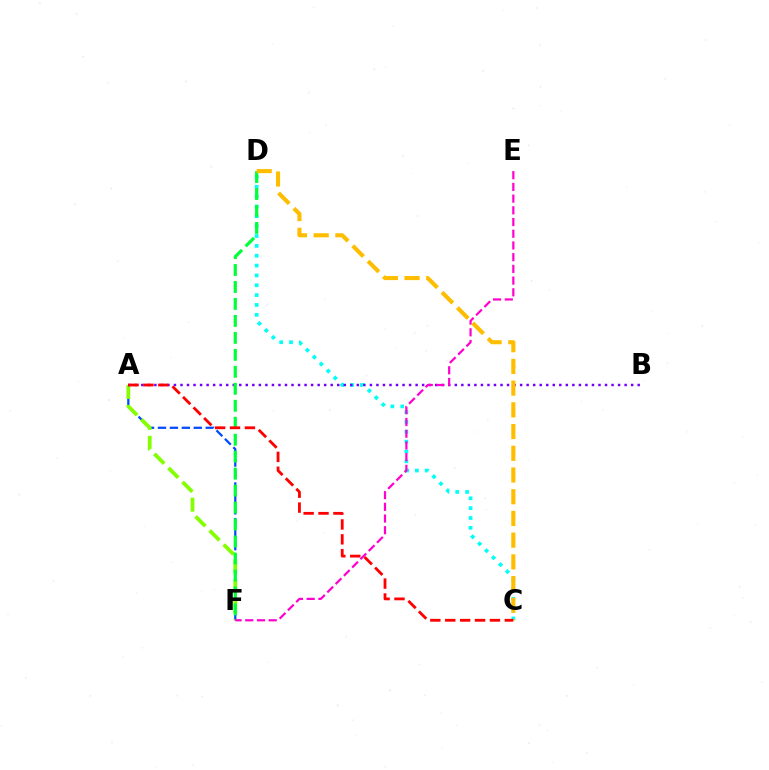{('A', 'F'): [{'color': '#004bff', 'line_style': 'dashed', 'thickness': 1.62}, {'color': '#84ff00', 'line_style': 'dashed', 'thickness': 2.7}], ('C', 'D'): [{'color': '#00fff6', 'line_style': 'dotted', 'thickness': 2.67}, {'color': '#ffbd00', 'line_style': 'dashed', 'thickness': 2.95}], ('A', 'B'): [{'color': '#7200ff', 'line_style': 'dotted', 'thickness': 1.77}], ('D', 'F'): [{'color': '#00ff39', 'line_style': 'dashed', 'thickness': 2.31}], ('E', 'F'): [{'color': '#ff00cf', 'line_style': 'dashed', 'thickness': 1.59}], ('A', 'C'): [{'color': '#ff0000', 'line_style': 'dashed', 'thickness': 2.02}]}